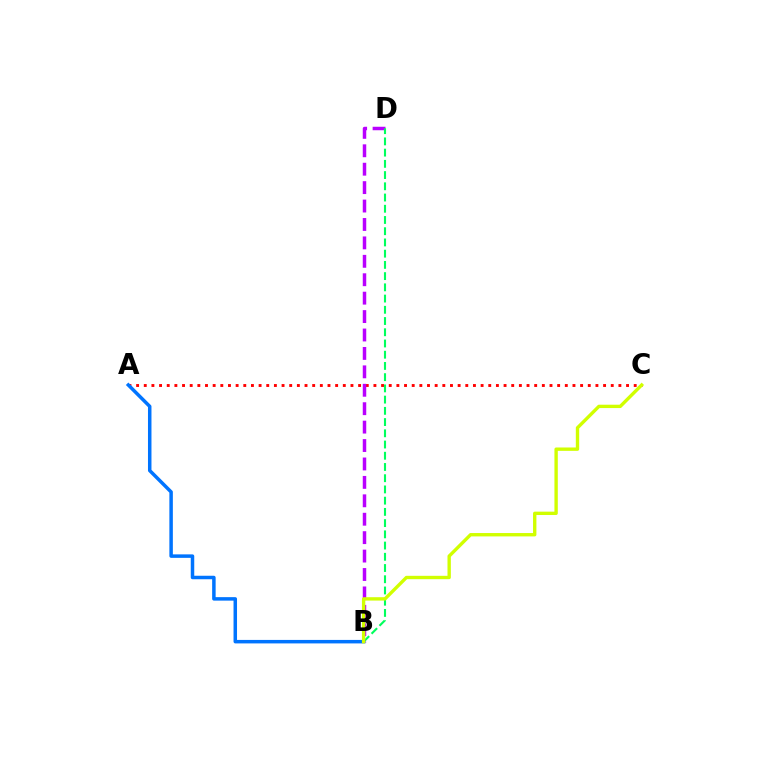{('A', 'C'): [{'color': '#ff0000', 'line_style': 'dotted', 'thickness': 2.08}], ('B', 'D'): [{'color': '#b900ff', 'line_style': 'dashed', 'thickness': 2.5}, {'color': '#00ff5c', 'line_style': 'dashed', 'thickness': 1.53}], ('A', 'B'): [{'color': '#0074ff', 'line_style': 'solid', 'thickness': 2.51}], ('B', 'C'): [{'color': '#d1ff00', 'line_style': 'solid', 'thickness': 2.42}]}